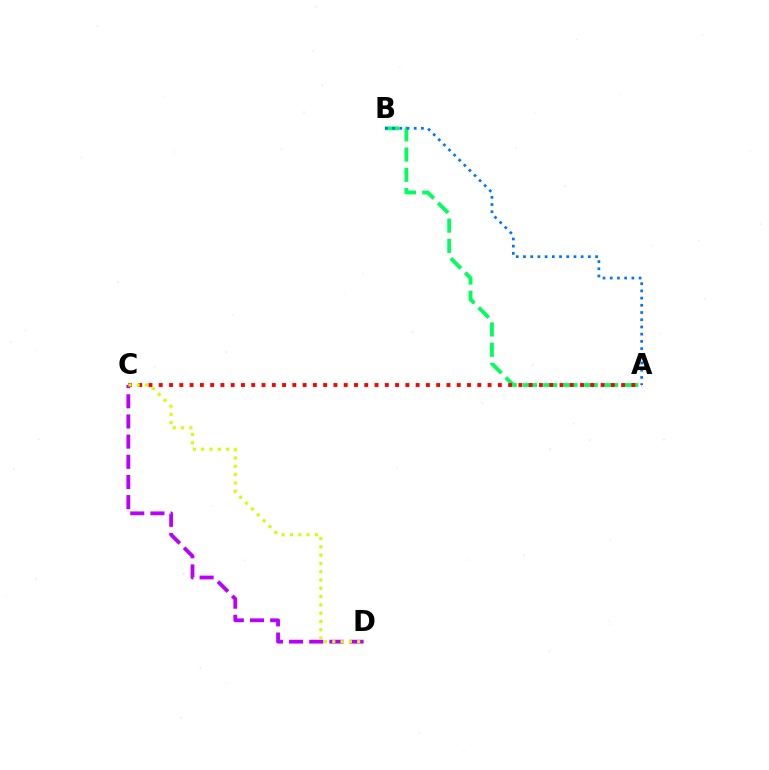{('C', 'D'): [{'color': '#b900ff', 'line_style': 'dashed', 'thickness': 2.74}, {'color': '#d1ff00', 'line_style': 'dotted', 'thickness': 2.25}], ('A', 'B'): [{'color': '#00ff5c', 'line_style': 'dashed', 'thickness': 2.75}, {'color': '#0074ff', 'line_style': 'dotted', 'thickness': 1.96}], ('A', 'C'): [{'color': '#ff0000', 'line_style': 'dotted', 'thickness': 2.79}]}